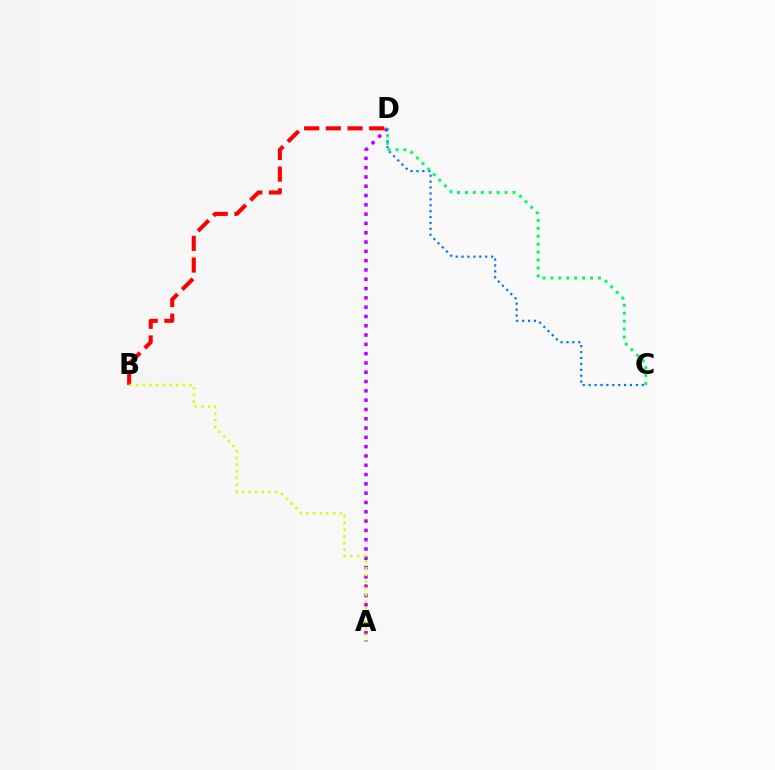{('A', 'D'): [{'color': '#b900ff', 'line_style': 'dotted', 'thickness': 2.53}], ('C', 'D'): [{'color': '#0074ff', 'line_style': 'dotted', 'thickness': 1.6}, {'color': '#00ff5c', 'line_style': 'dotted', 'thickness': 2.15}], ('B', 'D'): [{'color': '#ff0000', 'line_style': 'dashed', 'thickness': 2.95}], ('A', 'B'): [{'color': '#d1ff00', 'line_style': 'dotted', 'thickness': 1.81}]}